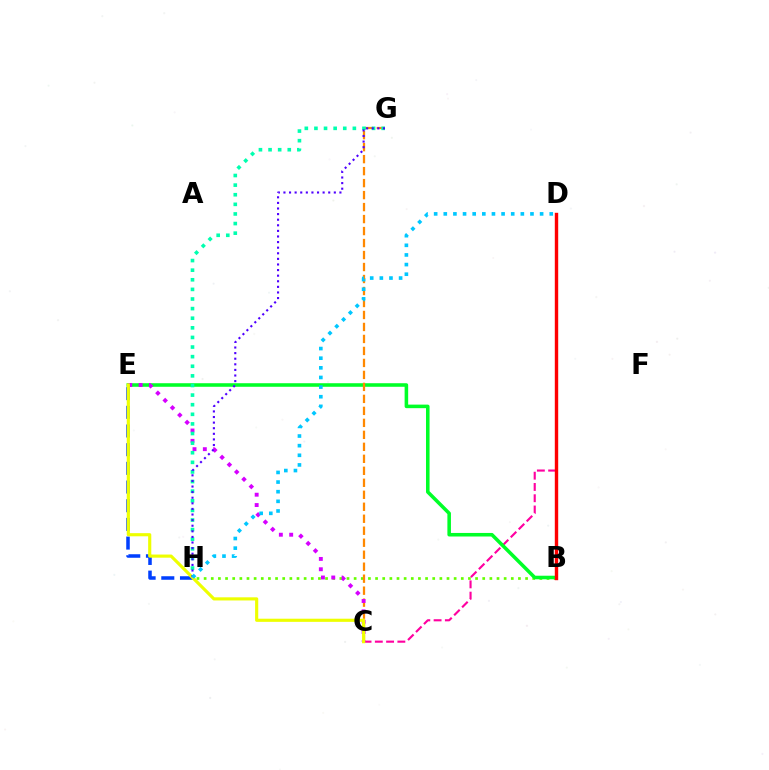{('B', 'H'): [{'color': '#66ff00', 'line_style': 'dotted', 'thickness': 1.94}], ('C', 'D'): [{'color': '#ff00a0', 'line_style': 'dashed', 'thickness': 1.53}], ('B', 'E'): [{'color': '#00ff27', 'line_style': 'solid', 'thickness': 2.56}], ('E', 'H'): [{'color': '#003fff', 'line_style': 'dashed', 'thickness': 2.54}], ('C', 'G'): [{'color': '#ff8800', 'line_style': 'dashed', 'thickness': 1.63}], ('C', 'E'): [{'color': '#d600ff', 'line_style': 'dotted', 'thickness': 2.81}, {'color': '#eeff00', 'line_style': 'solid', 'thickness': 2.26}], ('G', 'H'): [{'color': '#00ffaf', 'line_style': 'dotted', 'thickness': 2.61}, {'color': '#4f00ff', 'line_style': 'dotted', 'thickness': 1.52}], ('B', 'D'): [{'color': '#ff0000', 'line_style': 'solid', 'thickness': 2.45}], ('D', 'H'): [{'color': '#00c7ff', 'line_style': 'dotted', 'thickness': 2.62}]}